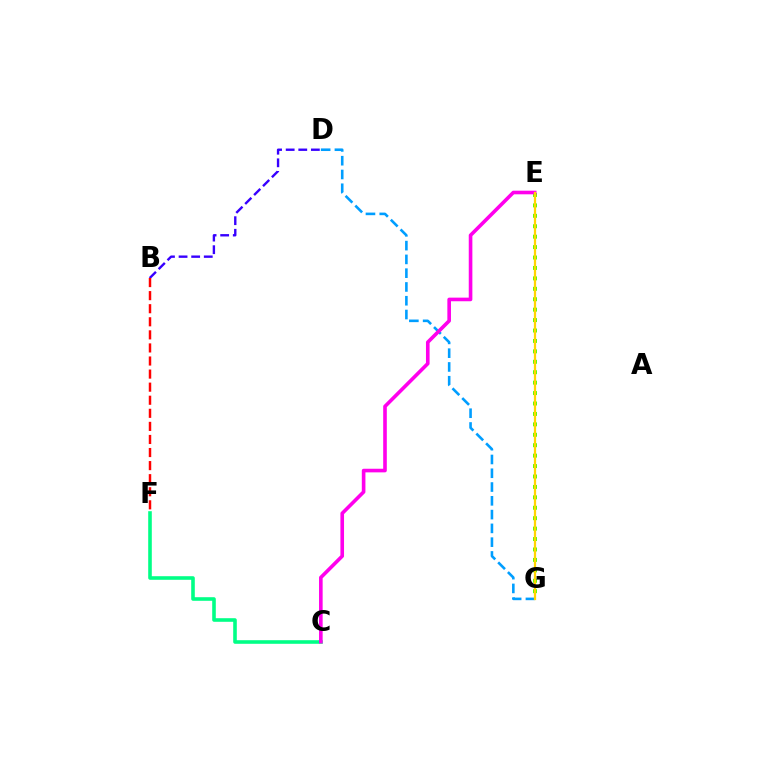{('C', 'F'): [{'color': '#00ff86', 'line_style': 'solid', 'thickness': 2.59}], ('B', 'D'): [{'color': '#3700ff', 'line_style': 'dashed', 'thickness': 1.71}], ('D', 'G'): [{'color': '#009eff', 'line_style': 'dashed', 'thickness': 1.87}], ('E', 'G'): [{'color': '#4fff00', 'line_style': 'dotted', 'thickness': 2.83}, {'color': '#ffd500', 'line_style': 'solid', 'thickness': 1.62}], ('B', 'F'): [{'color': '#ff0000', 'line_style': 'dashed', 'thickness': 1.78}], ('C', 'E'): [{'color': '#ff00ed', 'line_style': 'solid', 'thickness': 2.61}]}